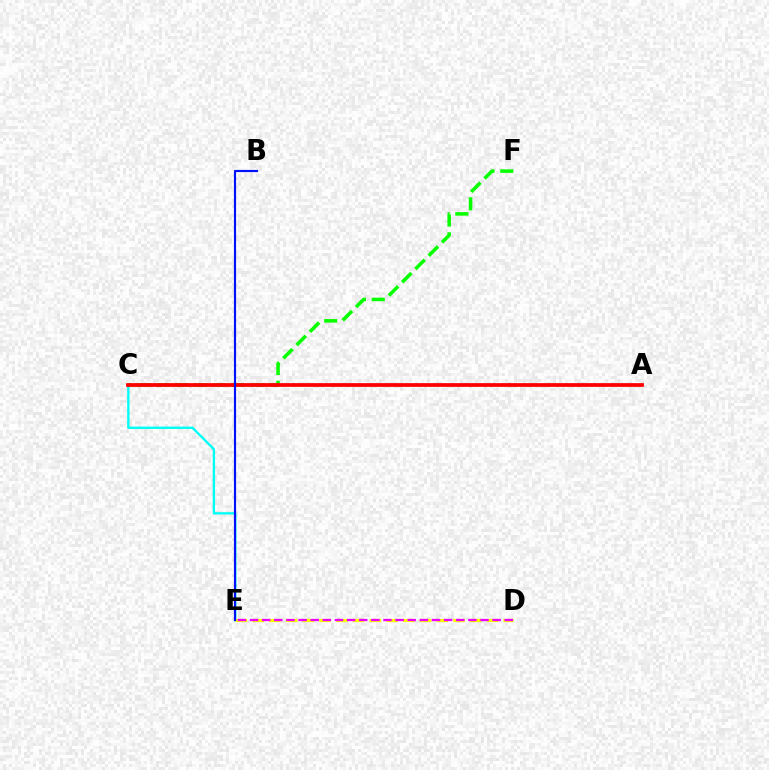{('C', 'E'): [{'color': '#00fff6', 'line_style': 'solid', 'thickness': 1.7}], ('D', 'E'): [{'color': '#fcf500', 'line_style': 'dashed', 'thickness': 2.28}, {'color': '#ee00ff', 'line_style': 'dashed', 'thickness': 1.65}], ('C', 'F'): [{'color': '#08ff00', 'line_style': 'dashed', 'thickness': 2.55}], ('A', 'C'): [{'color': '#ff0000', 'line_style': 'solid', 'thickness': 2.69}], ('B', 'E'): [{'color': '#0010ff', 'line_style': 'solid', 'thickness': 1.56}]}